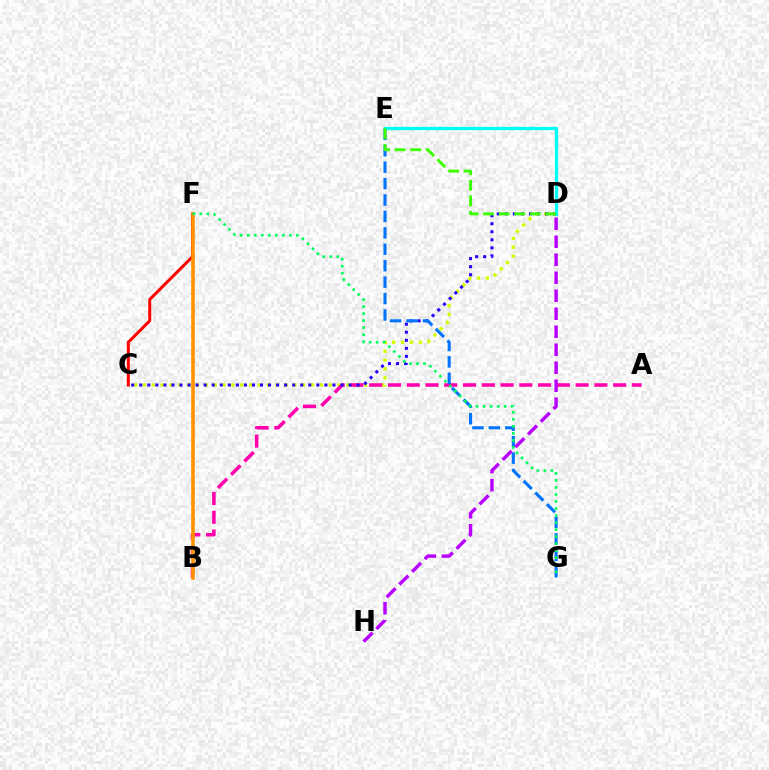{('C', 'D'): [{'color': '#d1ff00', 'line_style': 'dotted', 'thickness': 2.4}, {'color': '#2500ff', 'line_style': 'dotted', 'thickness': 2.19}], ('A', 'B'): [{'color': '#ff00ac', 'line_style': 'dashed', 'thickness': 2.55}], ('C', 'F'): [{'color': '#ff0000', 'line_style': 'solid', 'thickness': 2.15}], ('E', 'G'): [{'color': '#0074ff', 'line_style': 'dashed', 'thickness': 2.23}], ('D', 'E'): [{'color': '#00fff6', 'line_style': 'solid', 'thickness': 2.34}, {'color': '#3dff00', 'line_style': 'dashed', 'thickness': 2.11}], ('B', 'F'): [{'color': '#ff9400', 'line_style': 'solid', 'thickness': 2.61}], ('F', 'G'): [{'color': '#00ff5c', 'line_style': 'dotted', 'thickness': 1.91}], ('D', 'H'): [{'color': '#b900ff', 'line_style': 'dashed', 'thickness': 2.44}]}